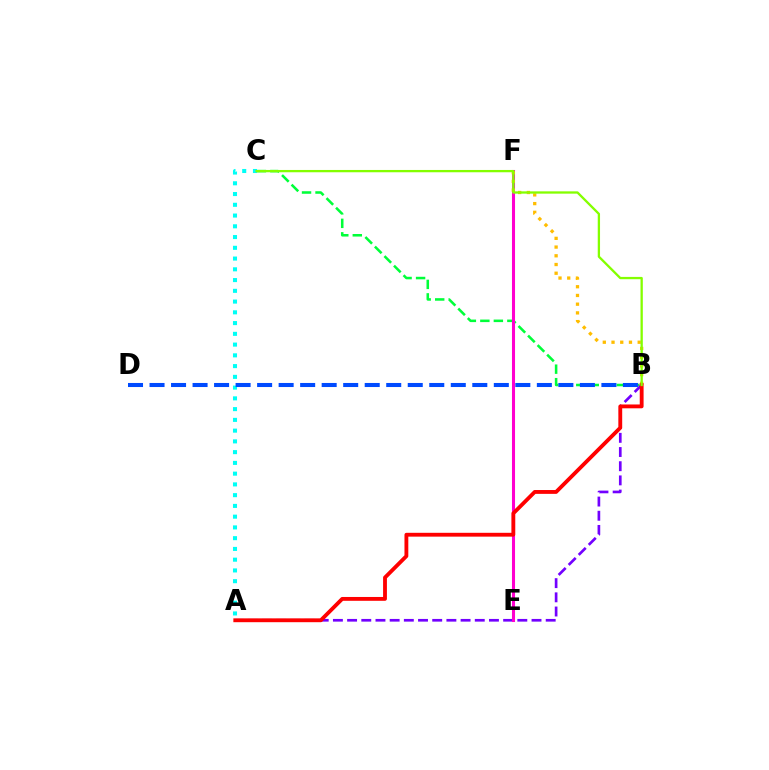{('B', 'C'): [{'color': '#00ff39', 'line_style': 'dashed', 'thickness': 1.83}, {'color': '#84ff00', 'line_style': 'solid', 'thickness': 1.66}], ('A', 'C'): [{'color': '#00fff6', 'line_style': 'dotted', 'thickness': 2.92}], ('A', 'B'): [{'color': '#7200ff', 'line_style': 'dashed', 'thickness': 1.93}, {'color': '#ff0000', 'line_style': 'solid', 'thickness': 2.76}], ('E', 'F'): [{'color': '#ff00cf', 'line_style': 'solid', 'thickness': 2.2}], ('B', 'F'): [{'color': '#ffbd00', 'line_style': 'dotted', 'thickness': 2.37}], ('B', 'D'): [{'color': '#004bff', 'line_style': 'dashed', 'thickness': 2.92}]}